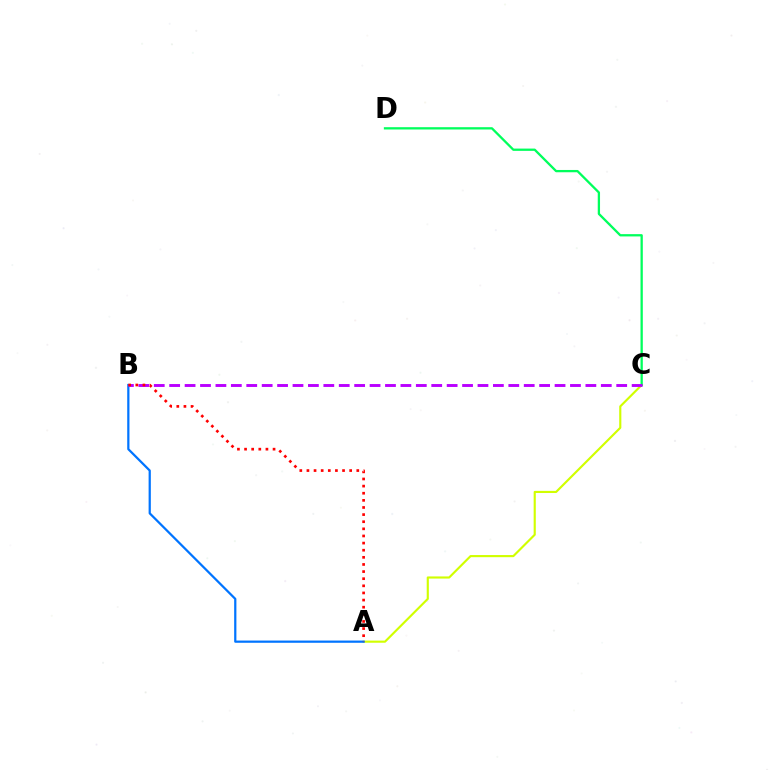{('A', 'C'): [{'color': '#d1ff00', 'line_style': 'solid', 'thickness': 1.54}], ('A', 'B'): [{'color': '#0074ff', 'line_style': 'solid', 'thickness': 1.61}, {'color': '#ff0000', 'line_style': 'dotted', 'thickness': 1.94}], ('C', 'D'): [{'color': '#00ff5c', 'line_style': 'solid', 'thickness': 1.65}], ('B', 'C'): [{'color': '#b900ff', 'line_style': 'dashed', 'thickness': 2.09}]}